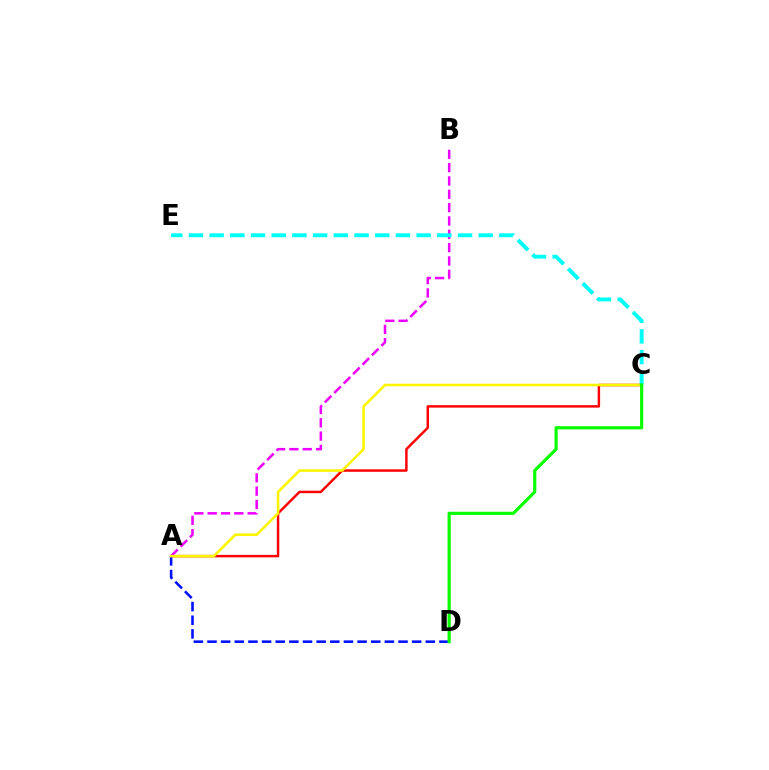{('A', 'C'): [{'color': '#ff0000', 'line_style': 'solid', 'thickness': 1.77}, {'color': '#fcf500', 'line_style': 'solid', 'thickness': 1.85}], ('A', 'D'): [{'color': '#0010ff', 'line_style': 'dashed', 'thickness': 1.85}], ('A', 'B'): [{'color': '#ee00ff', 'line_style': 'dashed', 'thickness': 1.81}], ('C', 'E'): [{'color': '#00fff6', 'line_style': 'dashed', 'thickness': 2.81}], ('C', 'D'): [{'color': '#08ff00', 'line_style': 'solid', 'thickness': 2.28}]}